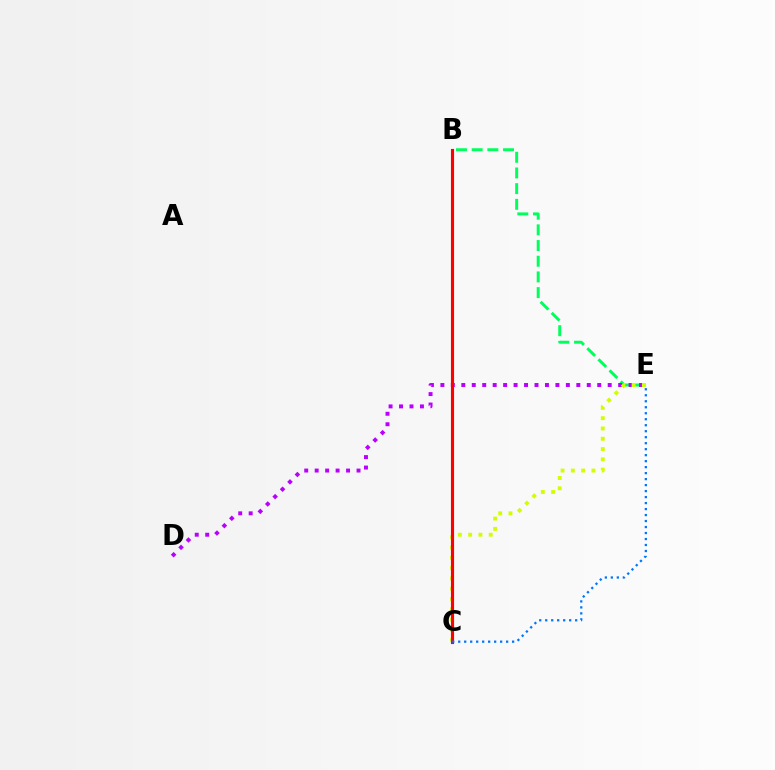{('B', 'E'): [{'color': '#00ff5c', 'line_style': 'dashed', 'thickness': 2.13}], ('D', 'E'): [{'color': '#b900ff', 'line_style': 'dotted', 'thickness': 2.84}], ('C', 'E'): [{'color': '#d1ff00', 'line_style': 'dotted', 'thickness': 2.8}, {'color': '#0074ff', 'line_style': 'dotted', 'thickness': 1.63}], ('B', 'C'): [{'color': '#ff0000', 'line_style': 'solid', 'thickness': 2.25}]}